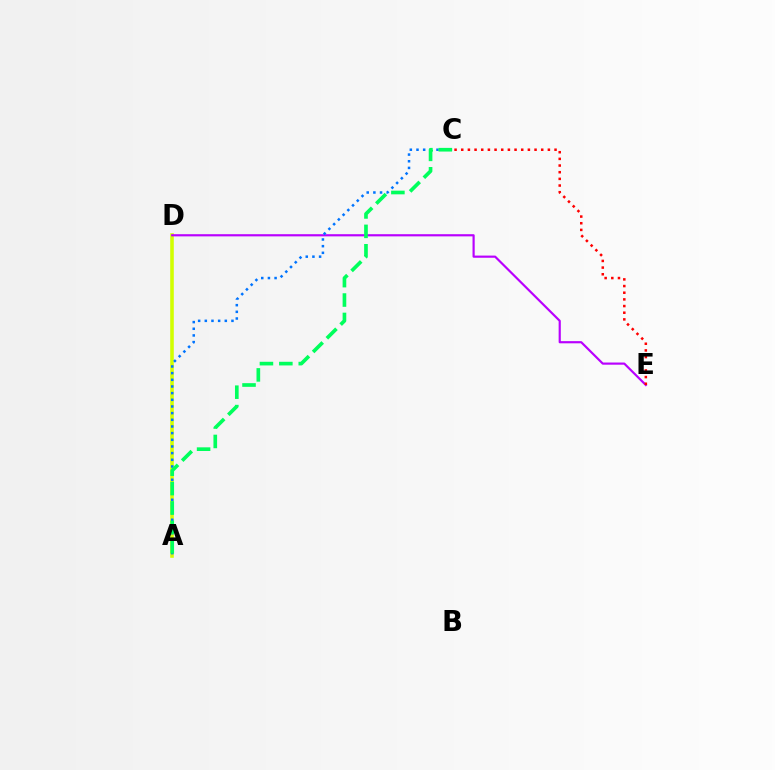{('A', 'D'): [{'color': '#d1ff00', 'line_style': 'solid', 'thickness': 2.58}], ('D', 'E'): [{'color': '#b900ff', 'line_style': 'solid', 'thickness': 1.56}], ('A', 'C'): [{'color': '#0074ff', 'line_style': 'dotted', 'thickness': 1.81}, {'color': '#00ff5c', 'line_style': 'dashed', 'thickness': 2.64}], ('C', 'E'): [{'color': '#ff0000', 'line_style': 'dotted', 'thickness': 1.81}]}